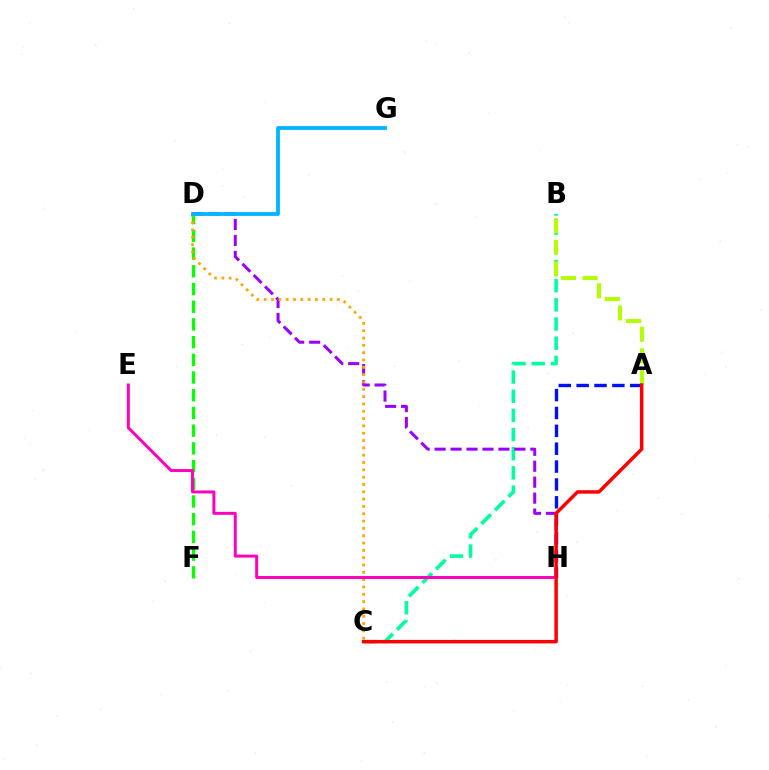{('B', 'C'): [{'color': '#00ff9d', 'line_style': 'dashed', 'thickness': 2.6}], ('D', 'H'): [{'color': '#9b00ff', 'line_style': 'dashed', 'thickness': 2.17}], ('A', 'H'): [{'color': '#0010ff', 'line_style': 'dashed', 'thickness': 2.43}], ('D', 'F'): [{'color': '#08ff00', 'line_style': 'dashed', 'thickness': 2.41}], ('C', 'D'): [{'color': '#ffa500', 'line_style': 'dotted', 'thickness': 1.99}], ('D', 'G'): [{'color': '#00b5ff', 'line_style': 'solid', 'thickness': 2.74}], ('E', 'H'): [{'color': '#ff00bd', 'line_style': 'solid', 'thickness': 2.14}], ('A', 'B'): [{'color': '#b3ff00', 'line_style': 'dashed', 'thickness': 2.94}], ('A', 'C'): [{'color': '#ff0000', 'line_style': 'solid', 'thickness': 2.51}]}